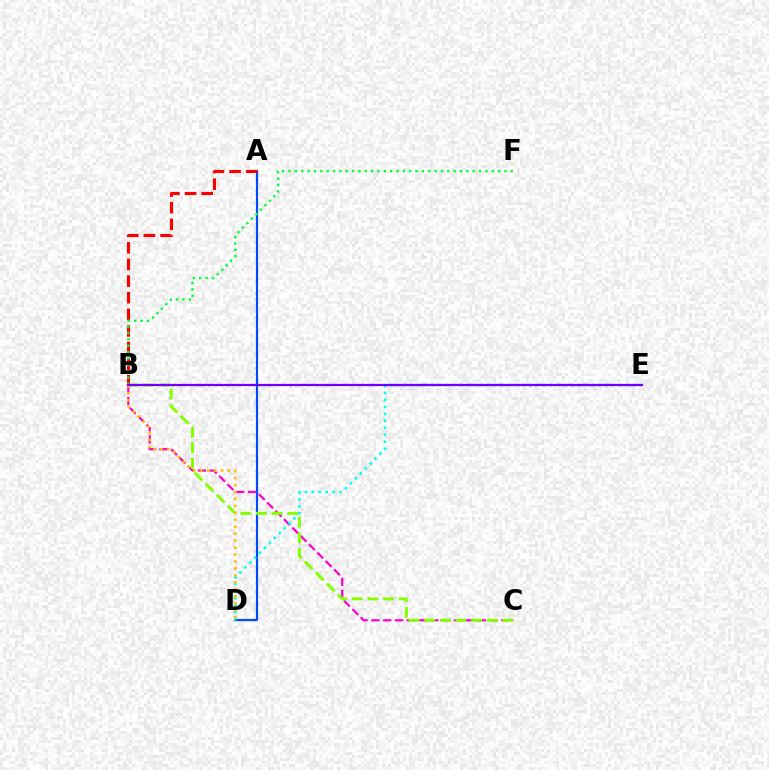{('A', 'D'): [{'color': '#004bff', 'line_style': 'solid', 'thickness': 1.57}], ('B', 'C'): [{'color': '#ff00cf', 'line_style': 'dashed', 'thickness': 1.6}, {'color': '#84ff00', 'line_style': 'dashed', 'thickness': 2.12}], ('D', 'E'): [{'color': '#00fff6', 'line_style': 'dotted', 'thickness': 1.89}], ('B', 'D'): [{'color': '#ffbd00', 'line_style': 'dotted', 'thickness': 1.89}], ('A', 'B'): [{'color': '#ff0000', 'line_style': 'dashed', 'thickness': 2.26}], ('B', 'F'): [{'color': '#00ff39', 'line_style': 'dotted', 'thickness': 1.73}], ('B', 'E'): [{'color': '#7200ff', 'line_style': 'solid', 'thickness': 1.62}]}